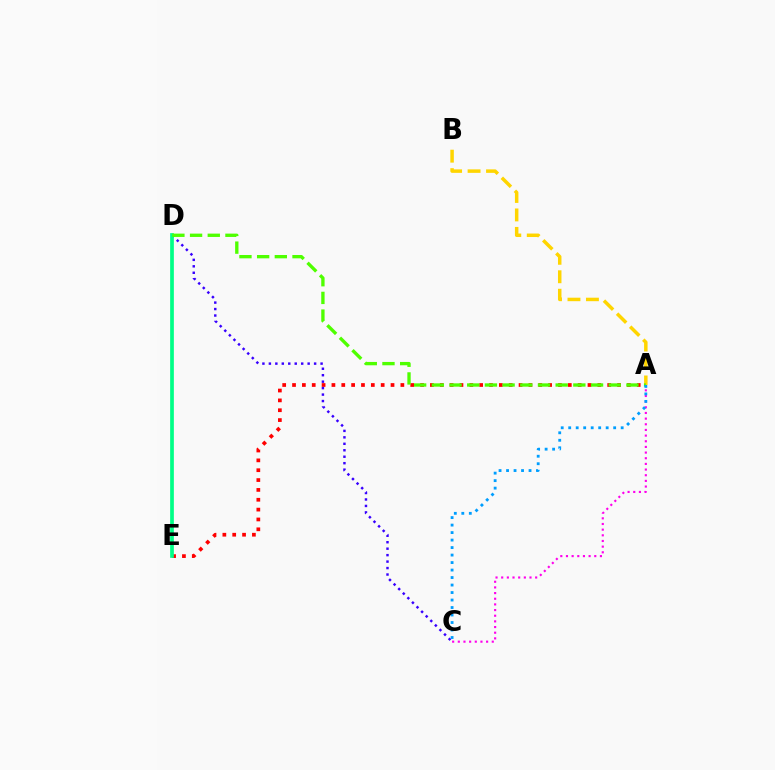{('A', 'E'): [{'color': '#ff0000', 'line_style': 'dotted', 'thickness': 2.68}], ('C', 'D'): [{'color': '#3700ff', 'line_style': 'dotted', 'thickness': 1.76}], ('A', 'B'): [{'color': '#ffd500', 'line_style': 'dashed', 'thickness': 2.51}], ('A', 'C'): [{'color': '#ff00ed', 'line_style': 'dotted', 'thickness': 1.54}, {'color': '#009eff', 'line_style': 'dotted', 'thickness': 2.04}], ('D', 'E'): [{'color': '#00ff86', 'line_style': 'solid', 'thickness': 2.66}], ('A', 'D'): [{'color': '#4fff00', 'line_style': 'dashed', 'thickness': 2.4}]}